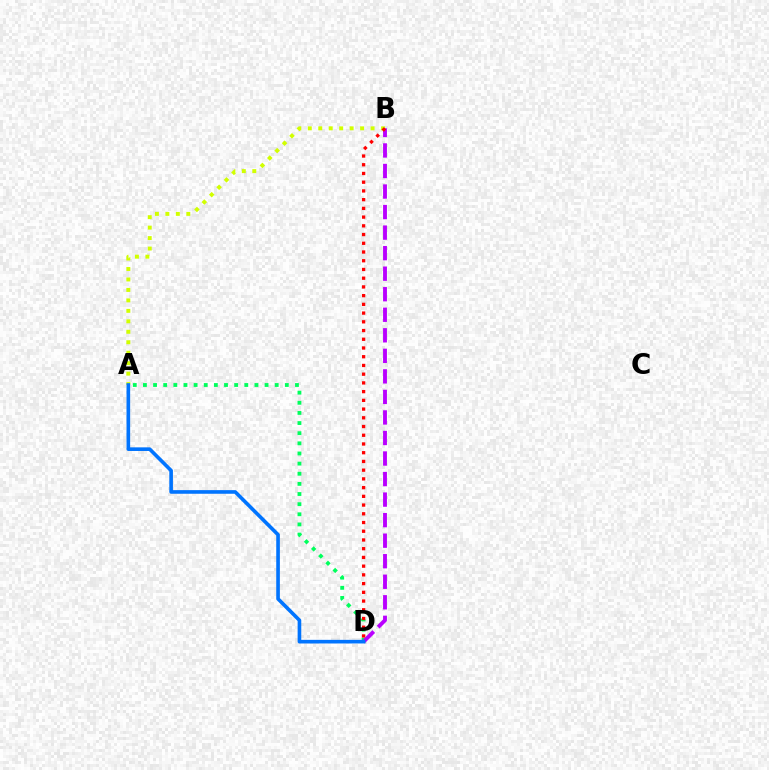{('A', 'D'): [{'color': '#00ff5c', 'line_style': 'dotted', 'thickness': 2.75}, {'color': '#0074ff', 'line_style': 'solid', 'thickness': 2.62}], ('A', 'B'): [{'color': '#d1ff00', 'line_style': 'dotted', 'thickness': 2.84}], ('B', 'D'): [{'color': '#b900ff', 'line_style': 'dashed', 'thickness': 2.79}, {'color': '#ff0000', 'line_style': 'dotted', 'thickness': 2.37}]}